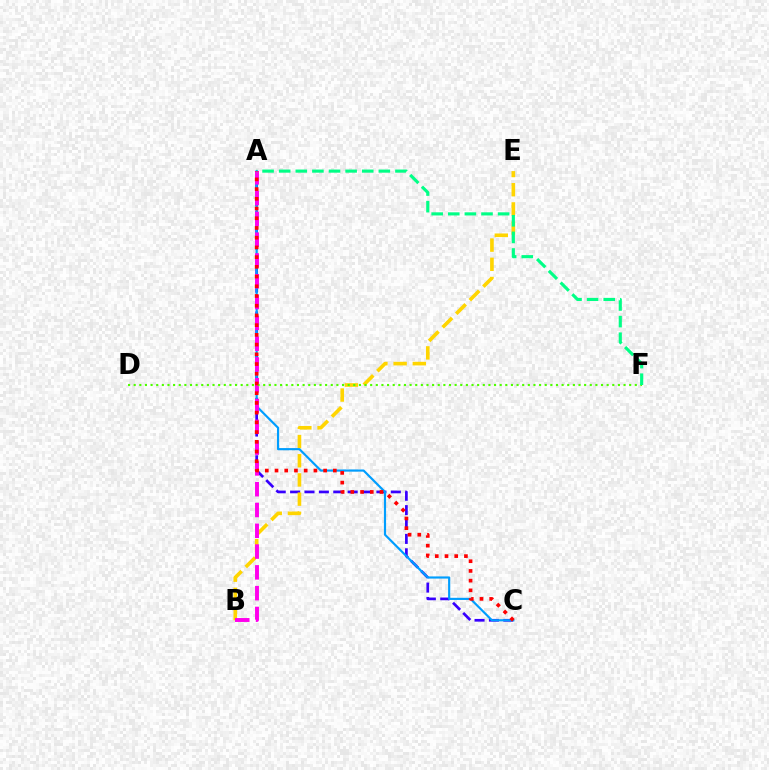{('A', 'C'): [{'color': '#3700ff', 'line_style': 'dashed', 'thickness': 1.95}, {'color': '#009eff', 'line_style': 'solid', 'thickness': 1.56}, {'color': '#ff0000', 'line_style': 'dotted', 'thickness': 2.64}], ('B', 'E'): [{'color': '#ffd500', 'line_style': 'dashed', 'thickness': 2.61}], ('A', 'B'): [{'color': '#ff00ed', 'line_style': 'dashed', 'thickness': 2.82}], ('D', 'F'): [{'color': '#4fff00', 'line_style': 'dotted', 'thickness': 1.53}], ('A', 'F'): [{'color': '#00ff86', 'line_style': 'dashed', 'thickness': 2.26}]}